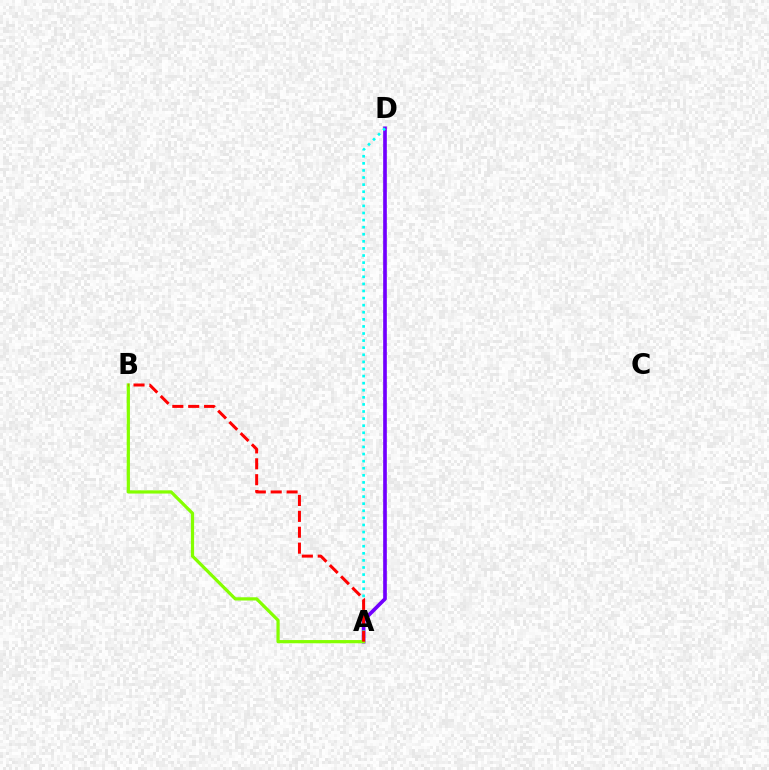{('A', 'D'): [{'color': '#7200ff', 'line_style': 'solid', 'thickness': 2.64}, {'color': '#00fff6', 'line_style': 'dotted', 'thickness': 1.93}], ('A', 'B'): [{'color': '#84ff00', 'line_style': 'solid', 'thickness': 2.32}, {'color': '#ff0000', 'line_style': 'dashed', 'thickness': 2.16}]}